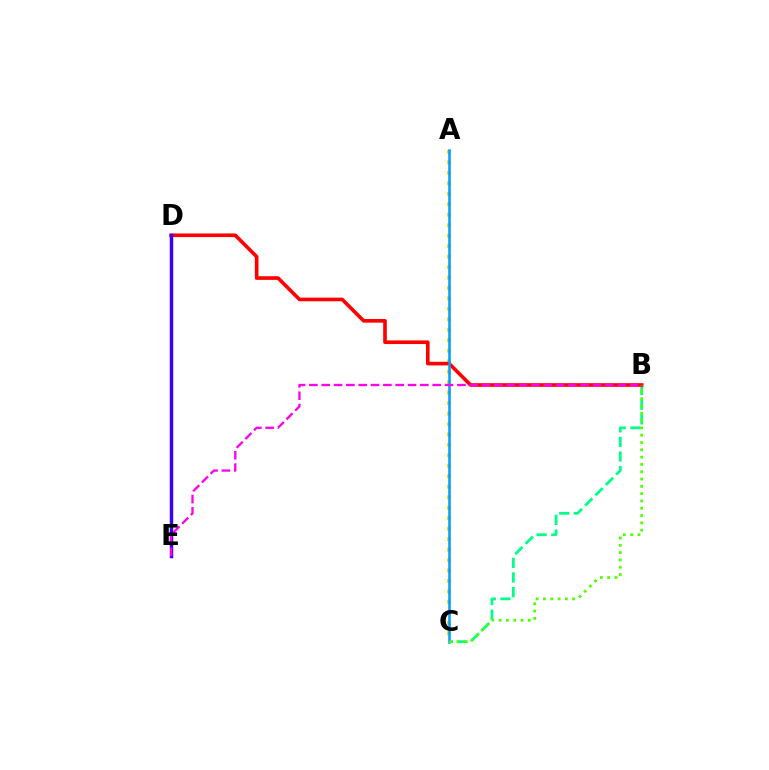{('B', 'C'): [{'color': '#00ff86', 'line_style': 'dashed', 'thickness': 1.99}, {'color': '#4fff00', 'line_style': 'dotted', 'thickness': 1.98}], ('A', 'C'): [{'color': '#ffd500', 'line_style': 'dotted', 'thickness': 2.84}, {'color': '#009eff', 'line_style': 'solid', 'thickness': 1.82}], ('B', 'D'): [{'color': '#ff0000', 'line_style': 'solid', 'thickness': 2.62}], ('D', 'E'): [{'color': '#3700ff', 'line_style': 'solid', 'thickness': 2.48}], ('B', 'E'): [{'color': '#ff00ed', 'line_style': 'dashed', 'thickness': 1.68}]}